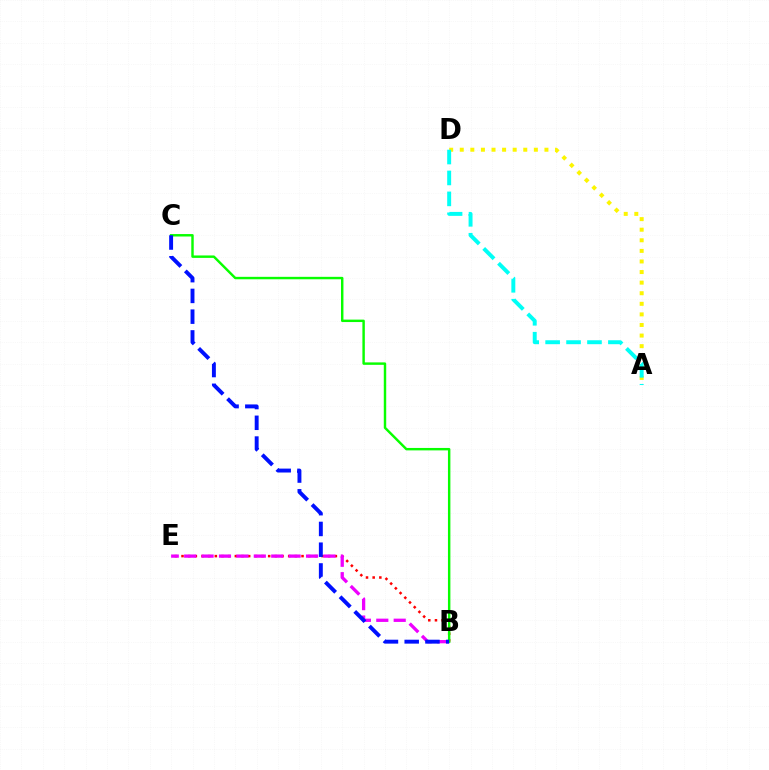{('B', 'E'): [{'color': '#ff0000', 'line_style': 'dotted', 'thickness': 1.81}, {'color': '#ee00ff', 'line_style': 'dashed', 'thickness': 2.37}], ('A', 'D'): [{'color': '#fcf500', 'line_style': 'dotted', 'thickness': 2.88}, {'color': '#00fff6', 'line_style': 'dashed', 'thickness': 2.84}], ('B', 'C'): [{'color': '#08ff00', 'line_style': 'solid', 'thickness': 1.76}, {'color': '#0010ff', 'line_style': 'dashed', 'thickness': 2.82}]}